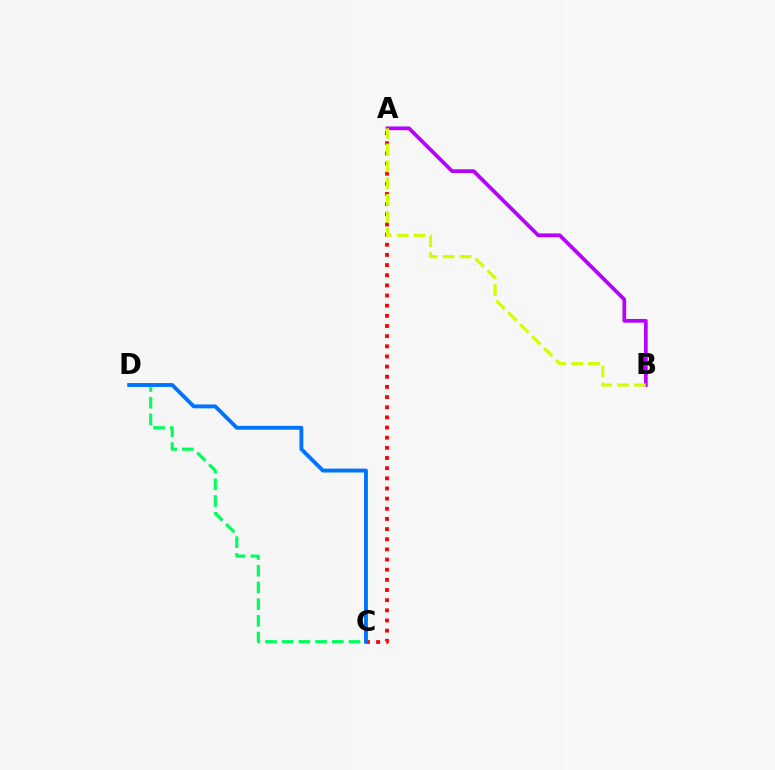{('C', 'D'): [{'color': '#00ff5c', 'line_style': 'dashed', 'thickness': 2.27}, {'color': '#0074ff', 'line_style': 'solid', 'thickness': 2.8}], ('A', 'C'): [{'color': '#ff0000', 'line_style': 'dotted', 'thickness': 2.76}], ('A', 'B'): [{'color': '#b900ff', 'line_style': 'solid', 'thickness': 2.69}, {'color': '#d1ff00', 'line_style': 'dashed', 'thickness': 2.29}]}